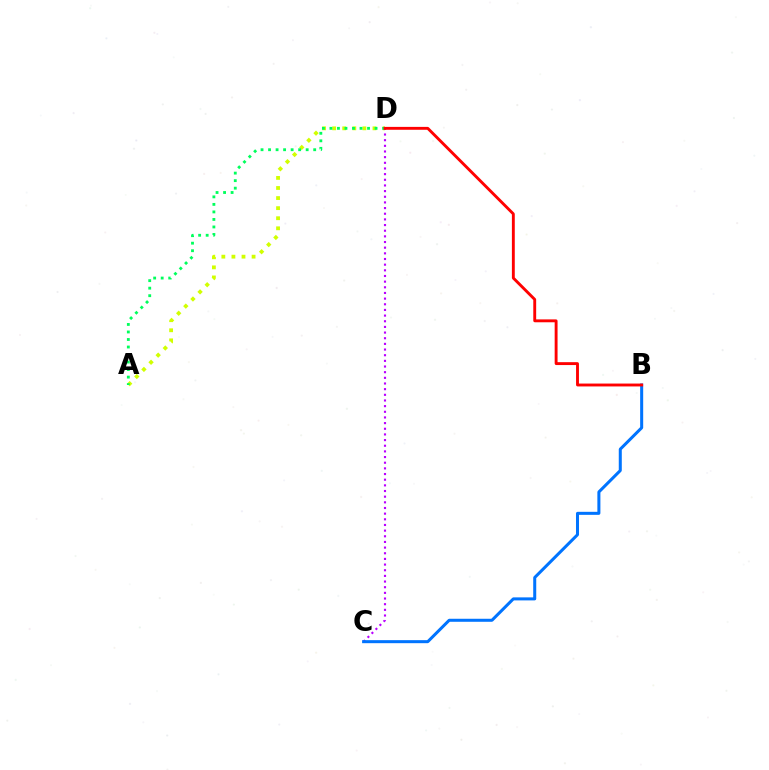{('A', 'D'): [{'color': '#d1ff00', 'line_style': 'dotted', 'thickness': 2.74}, {'color': '#00ff5c', 'line_style': 'dotted', 'thickness': 2.04}], ('C', 'D'): [{'color': '#b900ff', 'line_style': 'dotted', 'thickness': 1.54}], ('B', 'C'): [{'color': '#0074ff', 'line_style': 'solid', 'thickness': 2.18}], ('B', 'D'): [{'color': '#ff0000', 'line_style': 'solid', 'thickness': 2.08}]}